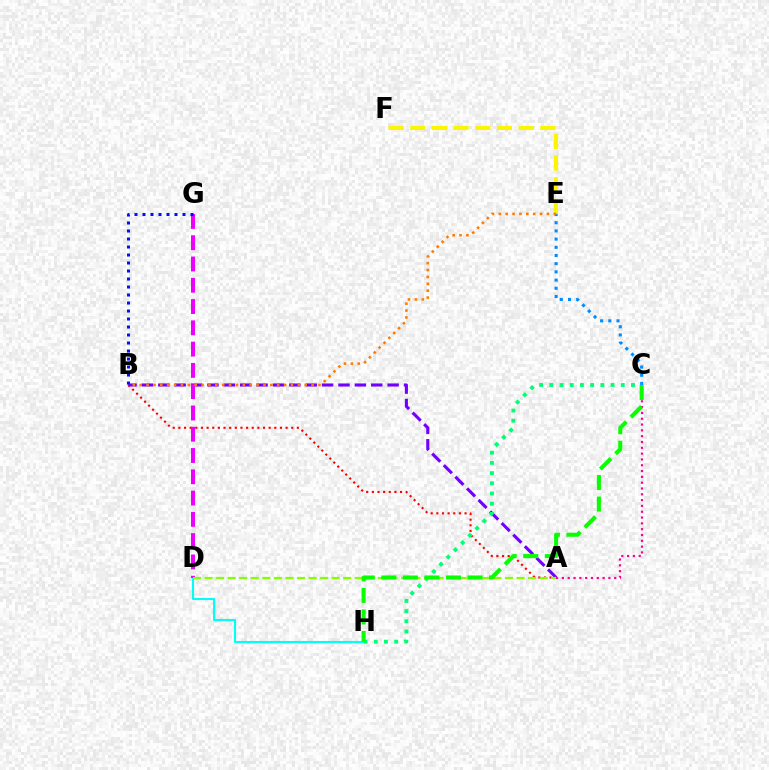{('E', 'F'): [{'color': '#fcf500', 'line_style': 'dashed', 'thickness': 2.94}], ('C', 'E'): [{'color': '#008cff', 'line_style': 'dotted', 'thickness': 2.23}], ('A', 'B'): [{'color': '#7200ff', 'line_style': 'dashed', 'thickness': 2.23}, {'color': '#ff0000', 'line_style': 'dotted', 'thickness': 1.53}], ('D', 'H'): [{'color': '#00fff6', 'line_style': 'solid', 'thickness': 1.52}], ('D', 'G'): [{'color': '#ee00ff', 'line_style': 'dashed', 'thickness': 2.89}], ('A', 'C'): [{'color': '#ff0094', 'line_style': 'dotted', 'thickness': 1.58}], ('B', 'E'): [{'color': '#ff7c00', 'line_style': 'dotted', 'thickness': 1.87}], ('C', 'H'): [{'color': '#00ff74', 'line_style': 'dotted', 'thickness': 2.77}, {'color': '#08ff00', 'line_style': 'dashed', 'thickness': 2.93}], ('B', 'G'): [{'color': '#0010ff', 'line_style': 'dotted', 'thickness': 2.17}], ('A', 'D'): [{'color': '#84ff00', 'line_style': 'dashed', 'thickness': 1.57}]}